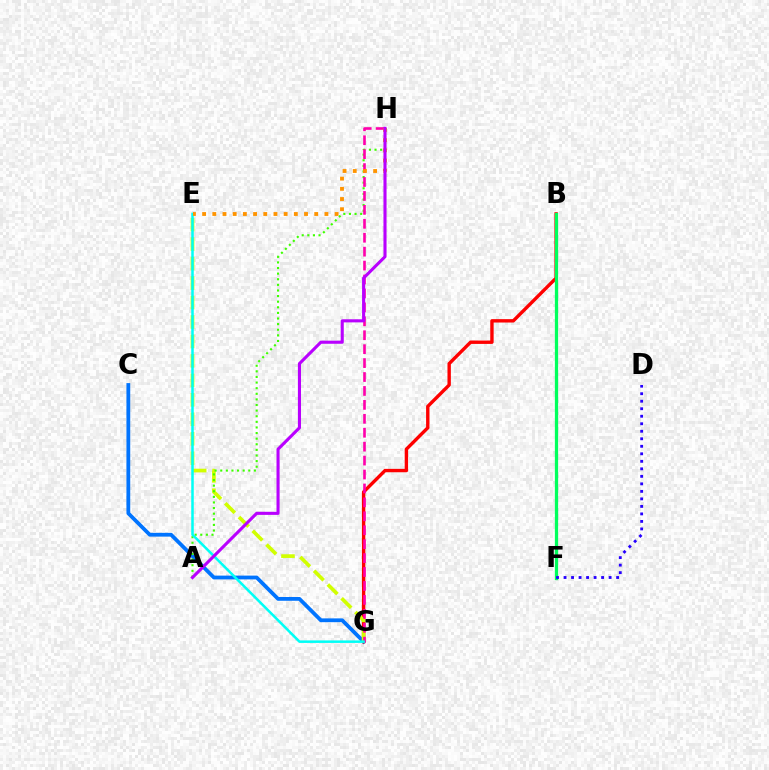{('C', 'G'): [{'color': '#0074ff', 'line_style': 'solid', 'thickness': 2.73}], ('B', 'G'): [{'color': '#ff0000', 'line_style': 'solid', 'thickness': 2.43}], ('B', 'F'): [{'color': '#00ff5c', 'line_style': 'solid', 'thickness': 2.35}], ('D', 'F'): [{'color': '#2500ff', 'line_style': 'dotted', 'thickness': 2.04}], ('E', 'G'): [{'color': '#d1ff00', 'line_style': 'dashed', 'thickness': 2.64}, {'color': '#00fff6', 'line_style': 'solid', 'thickness': 1.81}], ('A', 'H'): [{'color': '#3dff00', 'line_style': 'dotted', 'thickness': 1.52}, {'color': '#b900ff', 'line_style': 'solid', 'thickness': 2.23}], ('G', 'H'): [{'color': '#ff00ac', 'line_style': 'dashed', 'thickness': 1.89}], ('E', 'H'): [{'color': '#ff9400', 'line_style': 'dotted', 'thickness': 2.77}]}